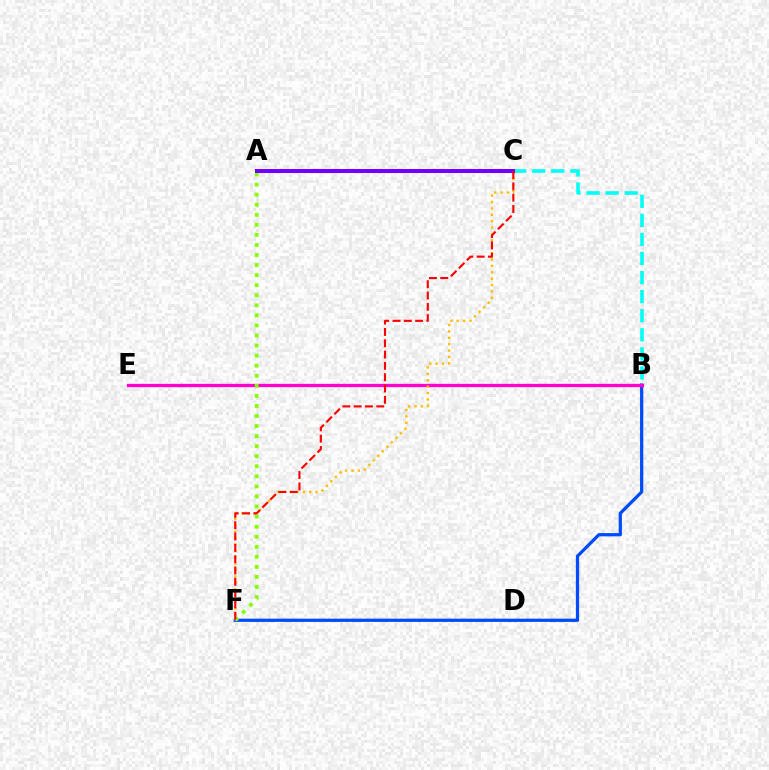{('B', 'C'): [{'color': '#00fff6', 'line_style': 'dashed', 'thickness': 2.59}], ('B', 'F'): [{'color': '#004bff', 'line_style': 'solid', 'thickness': 2.33}], ('A', 'C'): [{'color': '#00ff39', 'line_style': 'solid', 'thickness': 1.56}, {'color': '#7200ff', 'line_style': 'solid', 'thickness': 2.9}], ('B', 'E'): [{'color': '#ff00cf', 'line_style': 'solid', 'thickness': 2.36}], ('A', 'F'): [{'color': '#84ff00', 'line_style': 'dotted', 'thickness': 2.73}], ('C', 'F'): [{'color': '#ffbd00', 'line_style': 'dotted', 'thickness': 1.74}, {'color': '#ff0000', 'line_style': 'dashed', 'thickness': 1.54}]}